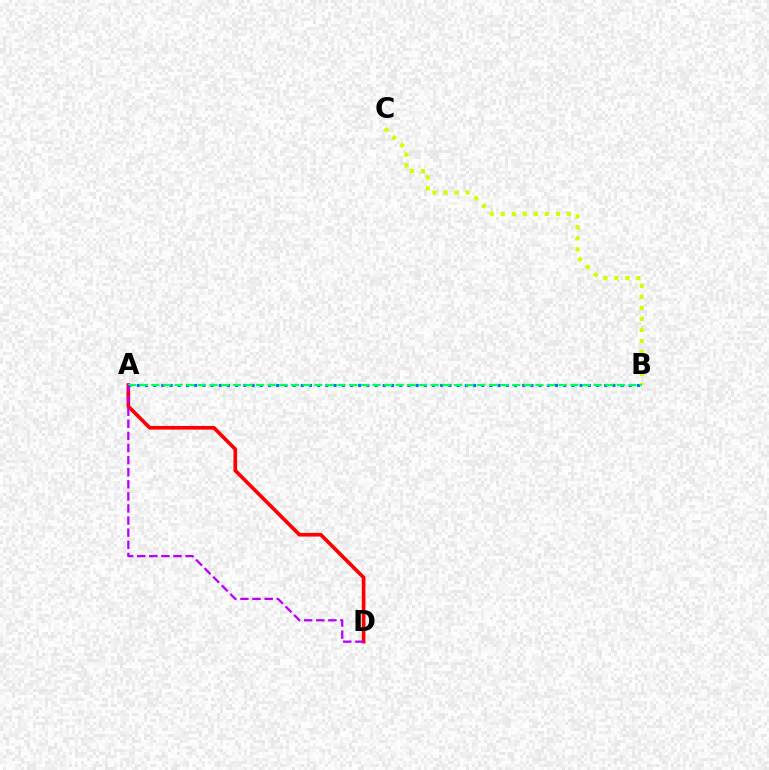{('A', 'D'): [{'color': '#ff0000', 'line_style': 'solid', 'thickness': 2.64}, {'color': '#b900ff', 'line_style': 'dashed', 'thickness': 1.64}], ('A', 'B'): [{'color': '#0074ff', 'line_style': 'dotted', 'thickness': 2.23}, {'color': '#00ff5c', 'line_style': 'dashed', 'thickness': 1.58}], ('B', 'C'): [{'color': '#d1ff00', 'line_style': 'dotted', 'thickness': 2.99}]}